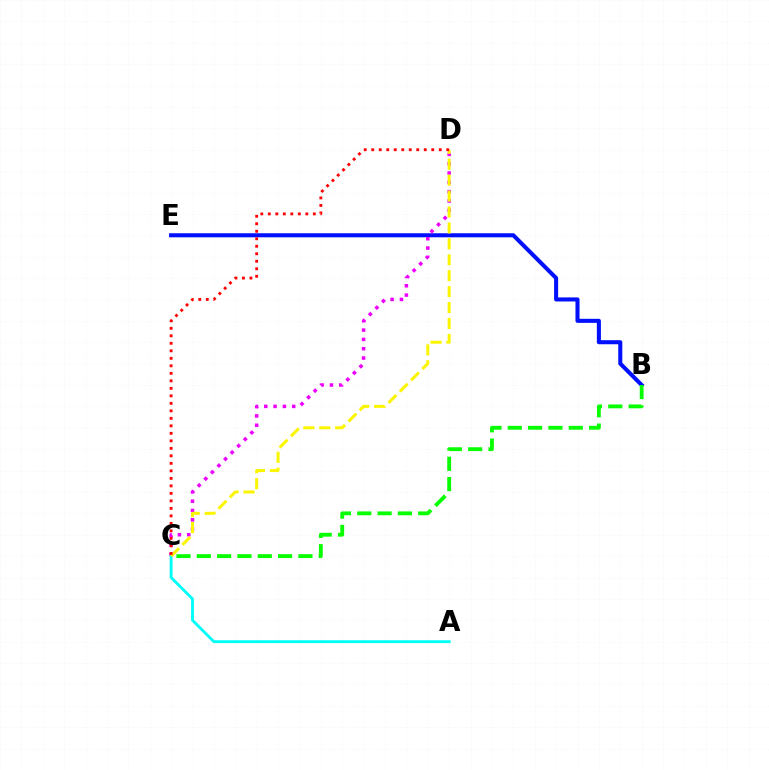{('B', 'E'): [{'color': '#0010ff', 'line_style': 'solid', 'thickness': 2.93}], ('B', 'C'): [{'color': '#08ff00', 'line_style': 'dashed', 'thickness': 2.76}], ('C', 'D'): [{'color': '#ee00ff', 'line_style': 'dotted', 'thickness': 2.53}, {'color': '#fcf500', 'line_style': 'dashed', 'thickness': 2.16}, {'color': '#ff0000', 'line_style': 'dotted', 'thickness': 2.04}], ('A', 'C'): [{'color': '#00fff6', 'line_style': 'solid', 'thickness': 2.06}]}